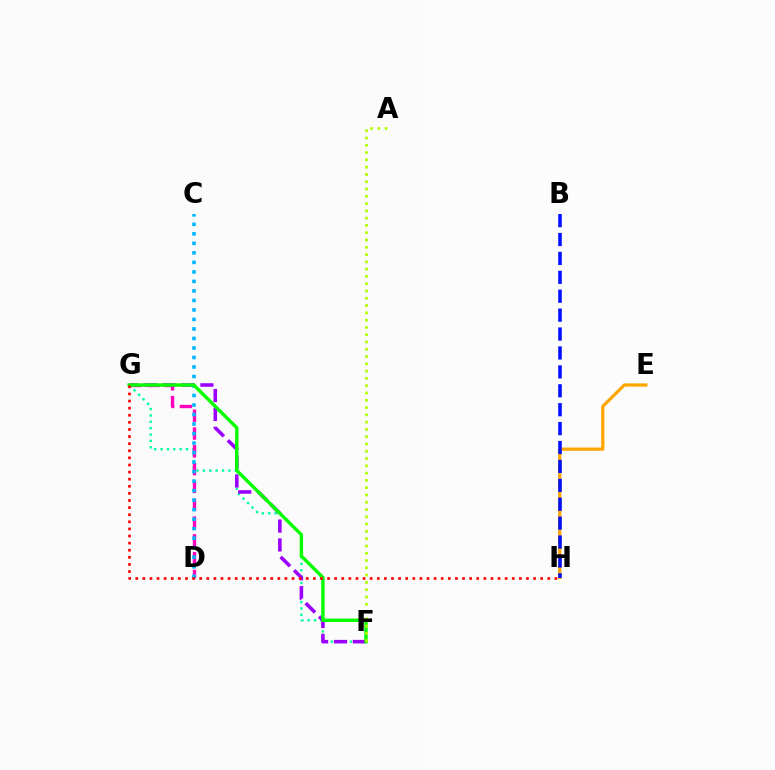{('E', 'H'): [{'color': '#ffa500', 'line_style': 'solid', 'thickness': 2.33}], ('F', 'G'): [{'color': '#00ff9d', 'line_style': 'dotted', 'thickness': 1.73}, {'color': '#9b00ff', 'line_style': 'dashed', 'thickness': 2.57}, {'color': '#08ff00', 'line_style': 'solid', 'thickness': 2.46}], ('D', 'G'): [{'color': '#ff00bd', 'line_style': 'dashed', 'thickness': 2.42}], ('C', 'D'): [{'color': '#00b5ff', 'line_style': 'dotted', 'thickness': 2.58}], ('G', 'H'): [{'color': '#ff0000', 'line_style': 'dotted', 'thickness': 1.93}], ('B', 'H'): [{'color': '#0010ff', 'line_style': 'dashed', 'thickness': 2.57}], ('A', 'F'): [{'color': '#b3ff00', 'line_style': 'dotted', 'thickness': 1.98}]}